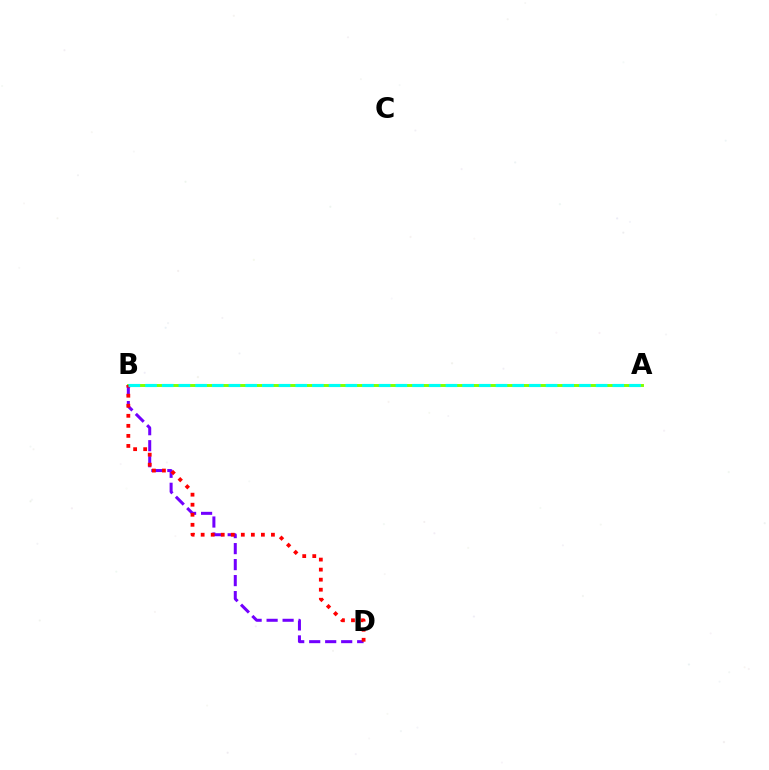{('A', 'B'): [{'color': '#84ff00', 'line_style': 'solid', 'thickness': 2.12}, {'color': '#00fff6', 'line_style': 'dashed', 'thickness': 2.27}], ('B', 'D'): [{'color': '#7200ff', 'line_style': 'dashed', 'thickness': 2.17}, {'color': '#ff0000', 'line_style': 'dotted', 'thickness': 2.73}]}